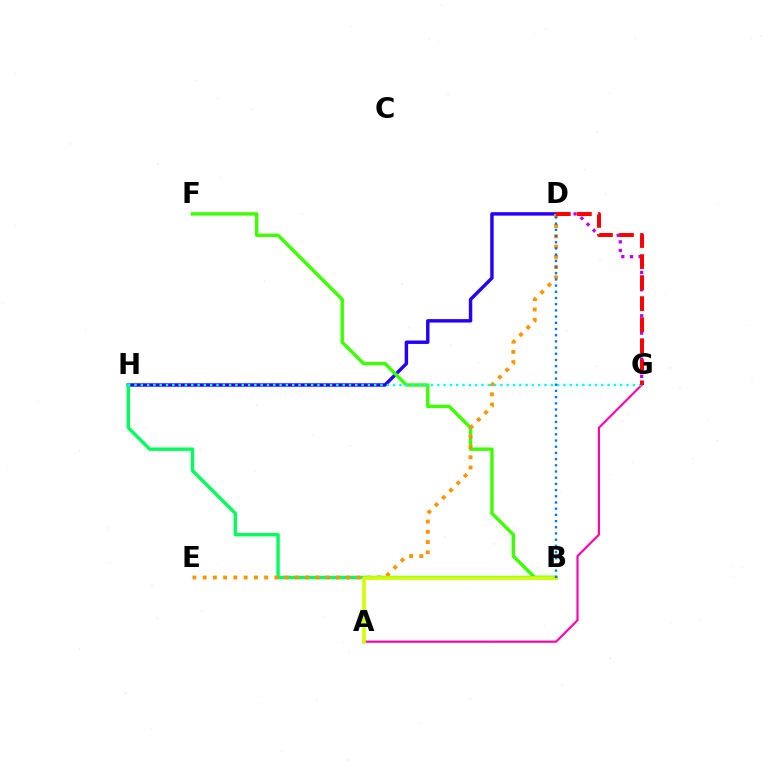{('D', 'H'): [{'color': '#2500ff', 'line_style': 'solid', 'thickness': 2.47}], ('A', 'G'): [{'color': '#ff00ac', 'line_style': 'solid', 'thickness': 1.54}], ('D', 'G'): [{'color': '#b900ff', 'line_style': 'dotted', 'thickness': 2.35}, {'color': '#ff0000', 'line_style': 'dashed', 'thickness': 2.86}], ('B', 'H'): [{'color': '#00ff5c', 'line_style': 'solid', 'thickness': 2.44}], ('B', 'F'): [{'color': '#3dff00', 'line_style': 'solid', 'thickness': 2.46}], ('D', 'E'): [{'color': '#ff9400', 'line_style': 'dotted', 'thickness': 2.79}], ('G', 'H'): [{'color': '#00fff6', 'line_style': 'dotted', 'thickness': 1.71}], ('A', 'B'): [{'color': '#d1ff00', 'line_style': 'solid', 'thickness': 2.59}], ('B', 'D'): [{'color': '#0074ff', 'line_style': 'dotted', 'thickness': 1.68}]}